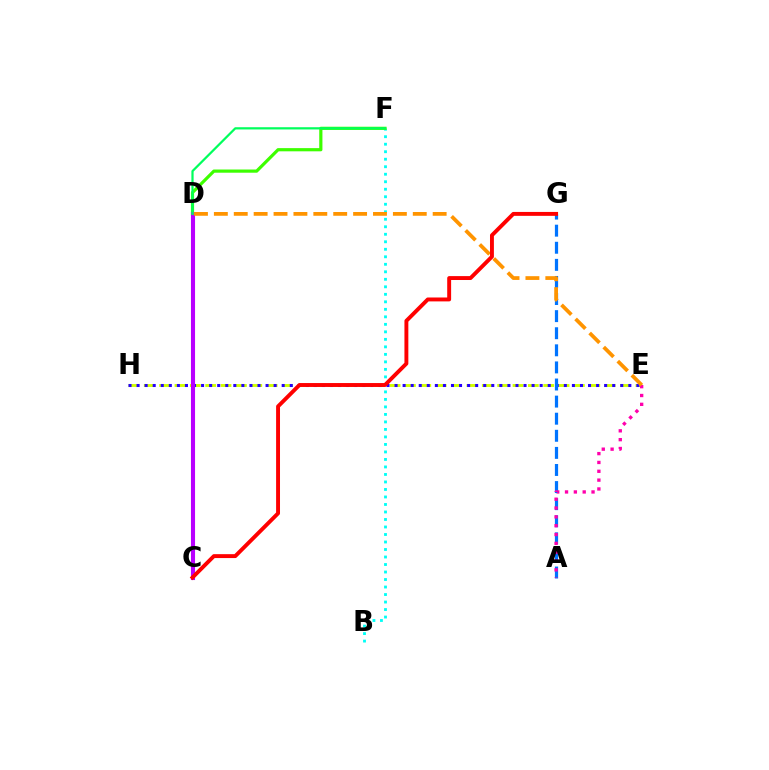{('E', 'H'): [{'color': '#d1ff00', 'line_style': 'dashed', 'thickness': 2.09}, {'color': '#2500ff', 'line_style': 'dotted', 'thickness': 2.19}], ('B', 'F'): [{'color': '#00fff6', 'line_style': 'dotted', 'thickness': 2.04}], ('D', 'F'): [{'color': '#3dff00', 'line_style': 'solid', 'thickness': 2.3}, {'color': '#00ff5c', 'line_style': 'solid', 'thickness': 1.6}], ('A', 'G'): [{'color': '#0074ff', 'line_style': 'dashed', 'thickness': 2.32}], ('A', 'E'): [{'color': '#ff00ac', 'line_style': 'dotted', 'thickness': 2.4}], ('C', 'D'): [{'color': '#b900ff', 'line_style': 'solid', 'thickness': 2.94}], ('D', 'E'): [{'color': '#ff9400', 'line_style': 'dashed', 'thickness': 2.7}], ('C', 'G'): [{'color': '#ff0000', 'line_style': 'solid', 'thickness': 2.81}]}